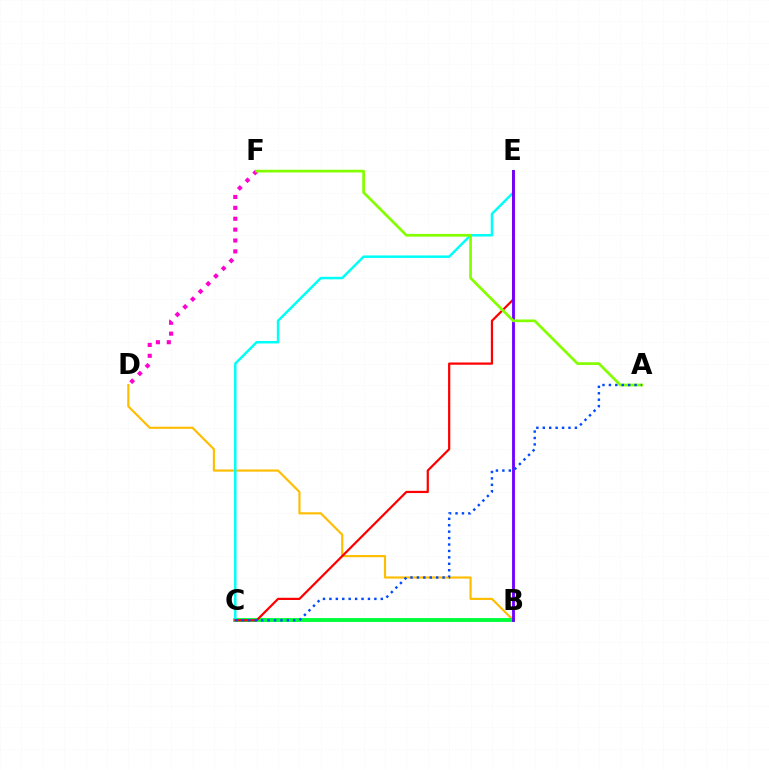{('B', 'D'): [{'color': '#ffbd00', 'line_style': 'solid', 'thickness': 1.55}], ('B', 'C'): [{'color': '#00ff39', 'line_style': 'solid', 'thickness': 2.78}], ('C', 'E'): [{'color': '#00fff6', 'line_style': 'solid', 'thickness': 1.79}, {'color': '#ff0000', 'line_style': 'solid', 'thickness': 1.6}], ('B', 'E'): [{'color': '#7200ff', 'line_style': 'solid', 'thickness': 2.05}], ('D', 'F'): [{'color': '#ff00cf', 'line_style': 'dotted', 'thickness': 2.96}], ('A', 'F'): [{'color': '#84ff00', 'line_style': 'solid', 'thickness': 1.96}], ('A', 'C'): [{'color': '#004bff', 'line_style': 'dotted', 'thickness': 1.75}]}